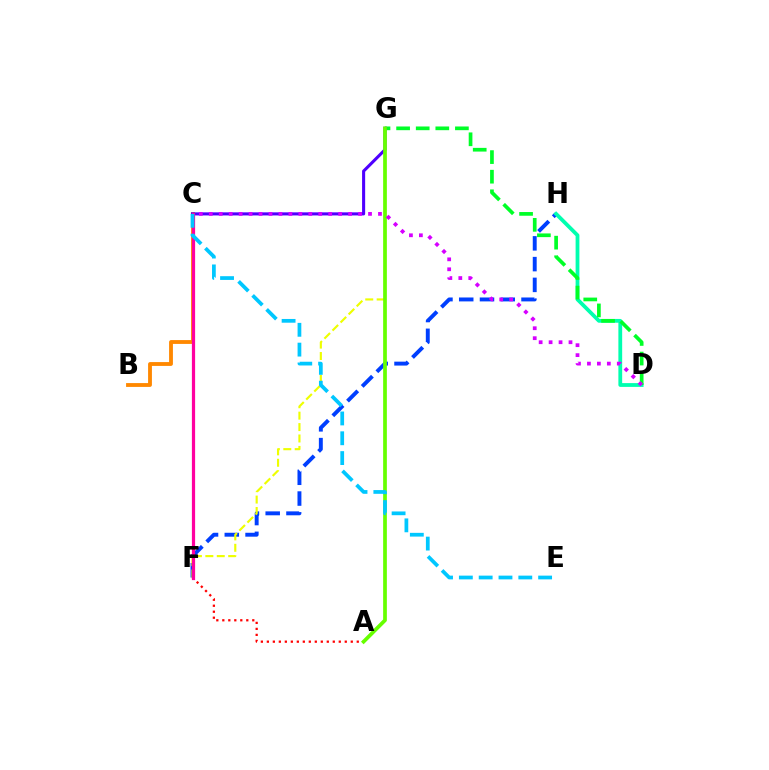{('F', 'H'): [{'color': '#003fff', 'line_style': 'dashed', 'thickness': 2.82}], ('D', 'H'): [{'color': '#00ffaf', 'line_style': 'solid', 'thickness': 2.73}], ('D', 'G'): [{'color': '#00ff27', 'line_style': 'dashed', 'thickness': 2.66}], ('B', 'C'): [{'color': '#ff8800', 'line_style': 'solid', 'thickness': 2.76}], ('C', 'G'): [{'color': '#4f00ff', 'line_style': 'solid', 'thickness': 2.21}], ('F', 'G'): [{'color': '#eeff00', 'line_style': 'dashed', 'thickness': 1.55}], ('A', 'F'): [{'color': '#ff0000', 'line_style': 'dotted', 'thickness': 1.63}], ('A', 'G'): [{'color': '#66ff00', 'line_style': 'solid', 'thickness': 2.68}], ('C', 'F'): [{'color': '#ff00a0', 'line_style': 'solid', 'thickness': 2.32}], ('C', 'D'): [{'color': '#d600ff', 'line_style': 'dotted', 'thickness': 2.7}], ('C', 'E'): [{'color': '#00c7ff', 'line_style': 'dashed', 'thickness': 2.69}]}